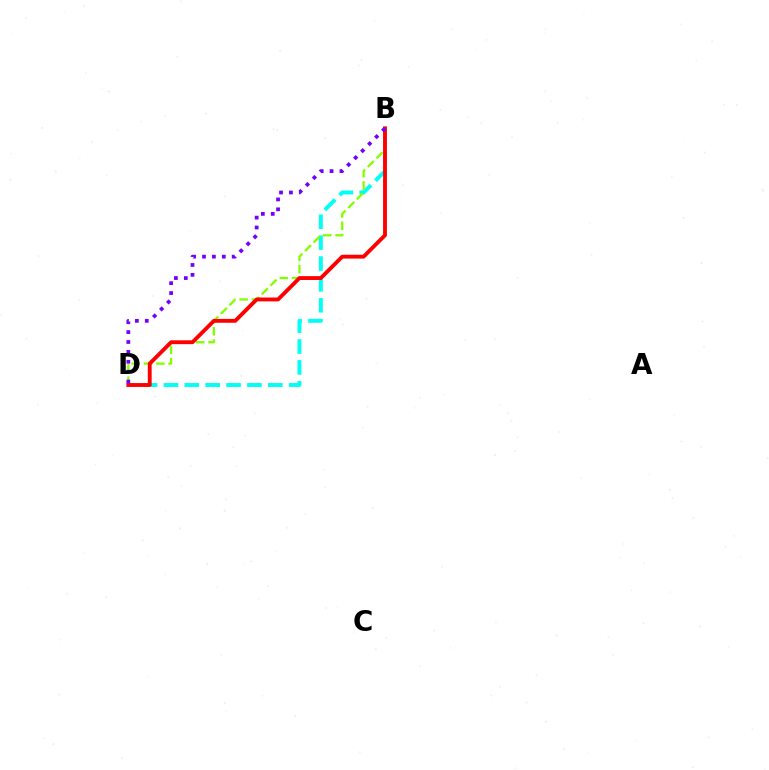{('B', 'D'): [{'color': '#00fff6', 'line_style': 'dashed', 'thickness': 2.84}, {'color': '#84ff00', 'line_style': 'dashed', 'thickness': 1.67}, {'color': '#ff0000', 'line_style': 'solid', 'thickness': 2.78}, {'color': '#7200ff', 'line_style': 'dotted', 'thickness': 2.69}]}